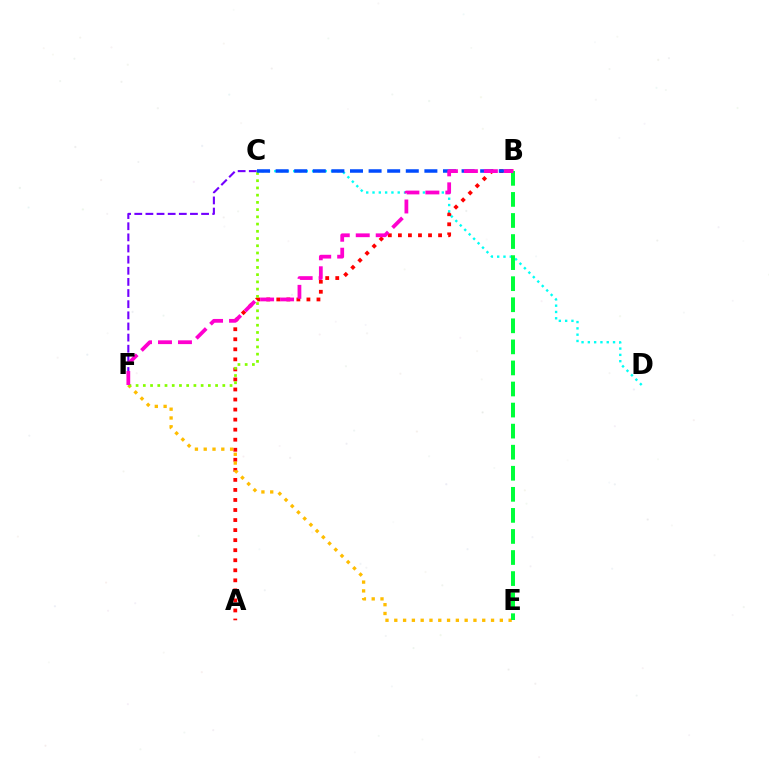{('A', 'B'): [{'color': '#ff0000', 'line_style': 'dotted', 'thickness': 2.73}], ('E', 'F'): [{'color': '#ffbd00', 'line_style': 'dotted', 'thickness': 2.39}], ('C', 'D'): [{'color': '#00fff6', 'line_style': 'dotted', 'thickness': 1.71}], ('C', 'F'): [{'color': '#7200ff', 'line_style': 'dashed', 'thickness': 1.51}, {'color': '#84ff00', 'line_style': 'dotted', 'thickness': 1.96}], ('B', 'E'): [{'color': '#00ff39', 'line_style': 'dashed', 'thickness': 2.86}], ('B', 'C'): [{'color': '#004bff', 'line_style': 'dashed', 'thickness': 2.53}], ('B', 'F'): [{'color': '#ff00cf', 'line_style': 'dashed', 'thickness': 2.71}]}